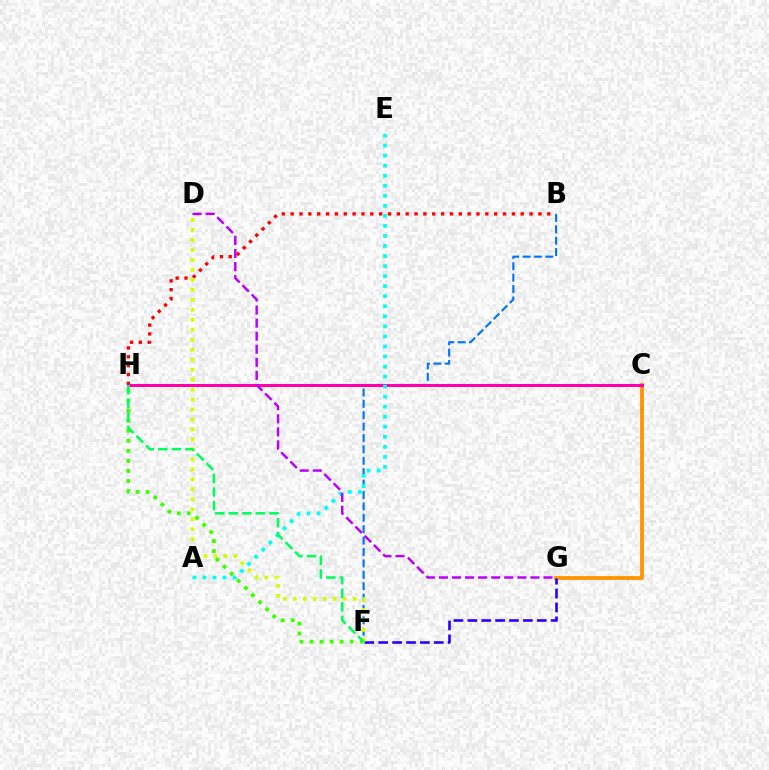{('B', 'H'): [{'color': '#ff0000', 'line_style': 'dotted', 'thickness': 2.4}], ('C', 'G'): [{'color': '#ff9400', 'line_style': 'solid', 'thickness': 2.73}], ('F', 'H'): [{'color': '#3dff00', 'line_style': 'dotted', 'thickness': 2.73}, {'color': '#00ff5c', 'line_style': 'dashed', 'thickness': 1.84}], ('B', 'F'): [{'color': '#0074ff', 'line_style': 'dashed', 'thickness': 1.55}], ('F', 'G'): [{'color': '#2500ff', 'line_style': 'dashed', 'thickness': 1.89}], ('C', 'H'): [{'color': '#ff00ac', 'line_style': 'solid', 'thickness': 2.17}], ('D', 'F'): [{'color': '#d1ff00', 'line_style': 'dotted', 'thickness': 2.71}], ('A', 'E'): [{'color': '#00fff6', 'line_style': 'dotted', 'thickness': 2.73}], ('D', 'G'): [{'color': '#b900ff', 'line_style': 'dashed', 'thickness': 1.78}]}